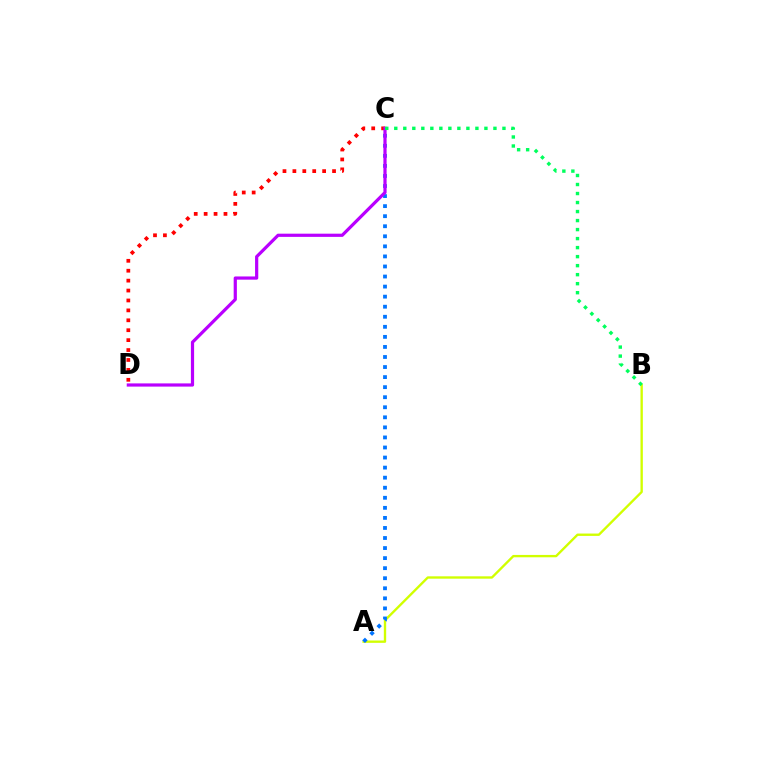{('A', 'B'): [{'color': '#d1ff00', 'line_style': 'solid', 'thickness': 1.7}], ('C', 'D'): [{'color': '#ff0000', 'line_style': 'dotted', 'thickness': 2.69}, {'color': '#b900ff', 'line_style': 'solid', 'thickness': 2.31}], ('A', 'C'): [{'color': '#0074ff', 'line_style': 'dotted', 'thickness': 2.73}], ('B', 'C'): [{'color': '#00ff5c', 'line_style': 'dotted', 'thickness': 2.45}]}